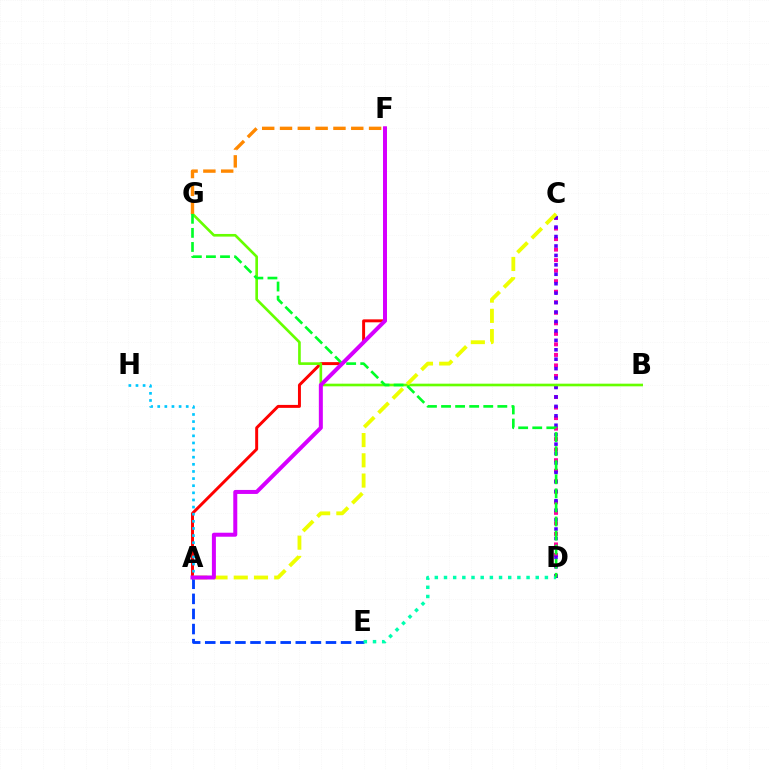{('C', 'D'): [{'color': '#ff00a0', 'line_style': 'dotted', 'thickness': 2.86}, {'color': '#4f00ff', 'line_style': 'dotted', 'thickness': 2.56}], ('A', 'E'): [{'color': '#003fff', 'line_style': 'dashed', 'thickness': 2.05}], ('A', 'F'): [{'color': '#ff0000', 'line_style': 'solid', 'thickness': 2.13}, {'color': '#d600ff', 'line_style': 'solid', 'thickness': 2.88}], ('B', 'G'): [{'color': '#66ff00', 'line_style': 'solid', 'thickness': 1.91}], ('D', 'E'): [{'color': '#00ffaf', 'line_style': 'dotted', 'thickness': 2.49}], ('A', 'C'): [{'color': '#eeff00', 'line_style': 'dashed', 'thickness': 2.75}], ('D', 'G'): [{'color': '#00ff27', 'line_style': 'dashed', 'thickness': 1.91}], ('A', 'H'): [{'color': '#00c7ff', 'line_style': 'dotted', 'thickness': 1.94}], ('F', 'G'): [{'color': '#ff8800', 'line_style': 'dashed', 'thickness': 2.42}]}